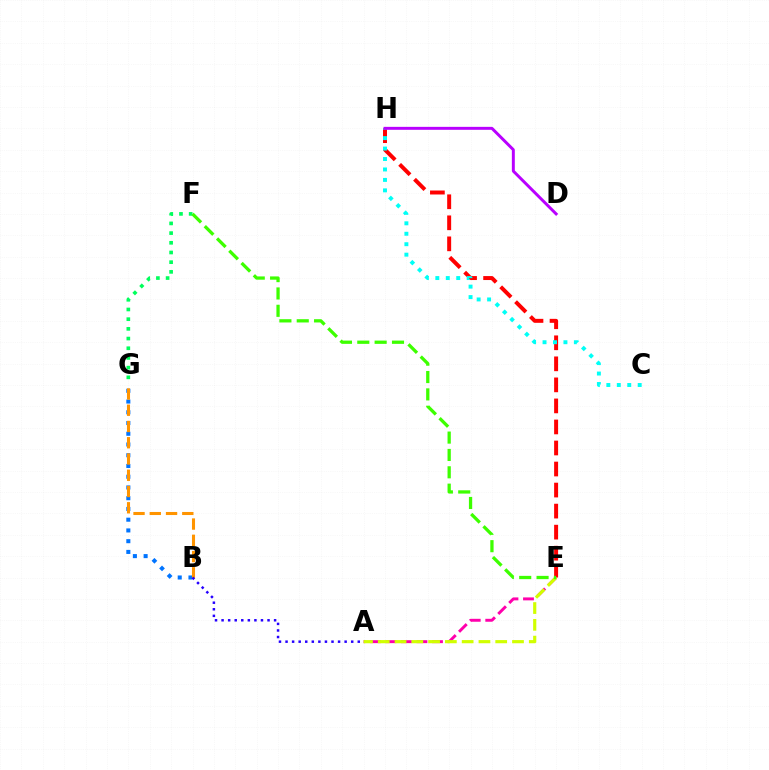{('B', 'G'): [{'color': '#0074ff', 'line_style': 'dotted', 'thickness': 2.92}, {'color': '#ff9400', 'line_style': 'dashed', 'thickness': 2.21}], ('F', 'G'): [{'color': '#00ff5c', 'line_style': 'dotted', 'thickness': 2.63}], ('A', 'E'): [{'color': '#ff00ac', 'line_style': 'dashed', 'thickness': 2.11}, {'color': '#d1ff00', 'line_style': 'dashed', 'thickness': 2.28}], ('E', 'H'): [{'color': '#ff0000', 'line_style': 'dashed', 'thickness': 2.86}], ('C', 'H'): [{'color': '#00fff6', 'line_style': 'dotted', 'thickness': 2.84}], ('E', 'F'): [{'color': '#3dff00', 'line_style': 'dashed', 'thickness': 2.36}], ('D', 'H'): [{'color': '#b900ff', 'line_style': 'solid', 'thickness': 2.13}], ('A', 'B'): [{'color': '#2500ff', 'line_style': 'dotted', 'thickness': 1.78}]}